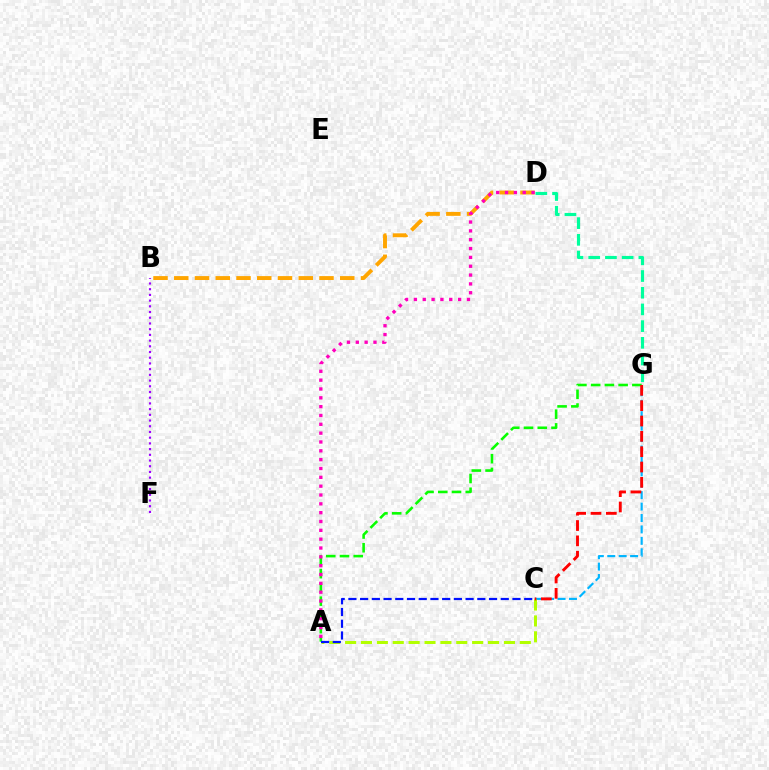{('C', 'G'): [{'color': '#00b5ff', 'line_style': 'dashed', 'thickness': 1.55}, {'color': '#ff0000', 'line_style': 'dashed', 'thickness': 2.08}], ('B', 'D'): [{'color': '#ffa500', 'line_style': 'dashed', 'thickness': 2.82}], ('A', 'C'): [{'color': '#b3ff00', 'line_style': 'dashed', 'thickness': 2.16}, {'color': '#0010ff', 'line_style': 'dashed', 'thickness': 1.59}], ('A', 'G'): [{'color': '#08ff00', 'line_style': 'dashed', 'thickness': 1.87}], ('A', 'D'): [{'color': '#ff00bd', 'line_style': 'dotted', 'thickness': 2.4}], ('B', 'F'): [{'color': '#9b00ff', 'line_style': 'dotted', 'thickness': 1.55}], ('D', 'G'): [{'color': '#00ff9d', 'line_style': 'dashed', 'thickness': 2.27}]}